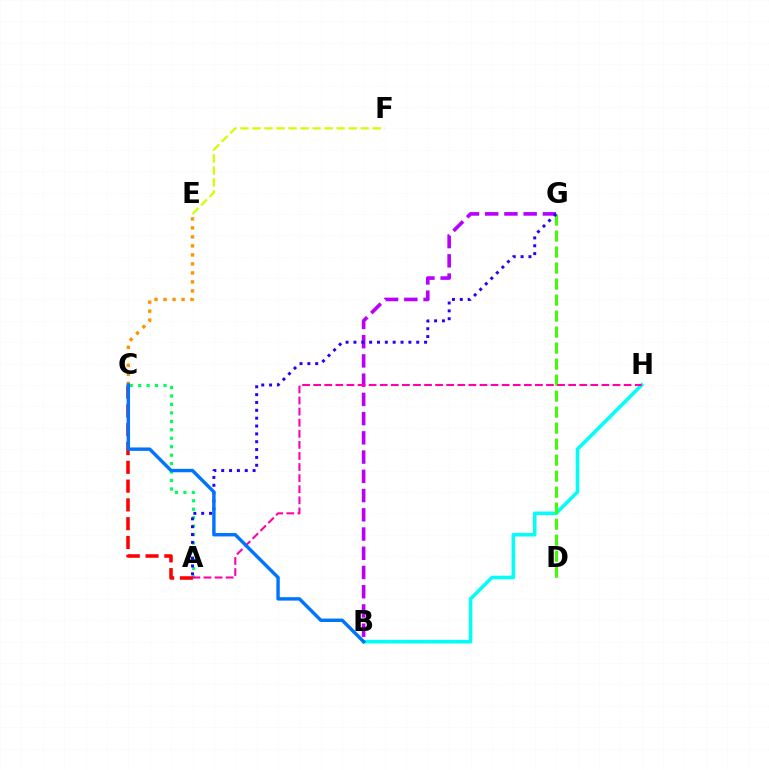{('C', 'E'): [{'color': '#ff9400', 'line_style': 'dotted', 'thickness': 2.45}], ('E', 'F'): [{'color': '#d1ff00', 'line_style': 'dashed', 'thickness': 1.63}], ('B', 'H'): [{'color': '#00fff6', 'line_style': 'solid', 'thickness': 2.56}], ('A', 'C'): [{'color': '#00ff5c', 'line_style': 'dotted', 'thickness': 2.3}, {'color': '#ff0000', 'line_style': 'dashed', 'thickness': 2.55}], ('B', 'G'): [{'color': '#b900ff', 'line_style': 'dashed', 'thickness': 2.61}], ('D', 'G'): [{'color': '#3dff00', 'line_style': 'dashed', 'thickness': 2.17}], ('A', 'G'): [{'color': '#2500ff', 'line_style': 'dotted', 'thickness': 2.13}], ('A', 'H'): [{'color': '#ff00ac', 'line_style': 'dashed', 'thickness': 1.51}], ('B', 'C'): [{'color': '#0074ff', 'line_style': 'solid', 'thickness': 2.46}]}